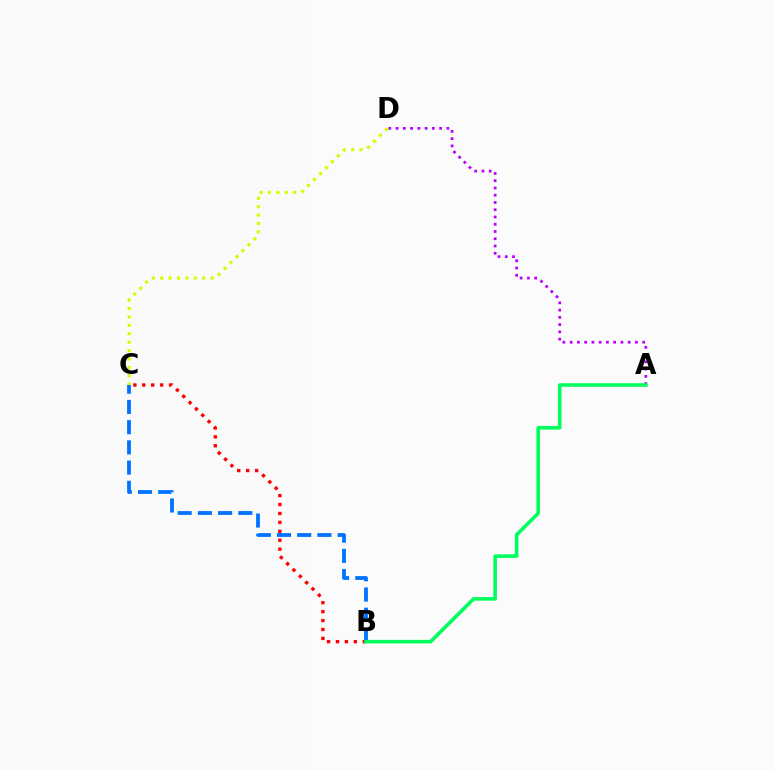{('B', 'C'): [{'color': '#0074ff', 'line_style': 'dashed', 'thickness': 2.75}, {'color': '#ff0000', 'line_style': 'dotted', 'thickness': 2.43}], ('C', 'D'): [{'color': '#d1ff00', 'line_style': 'dotted', 'thickness': 2.28}], ('A', 'D'): [{'color': '#b900ff', 'line_style': 'dotted', 'thickness': 1.97}], ('A', 'B'): [{'color': '#00ff5c', 'line_style': 'solid', 'thickness': 2.58}]}